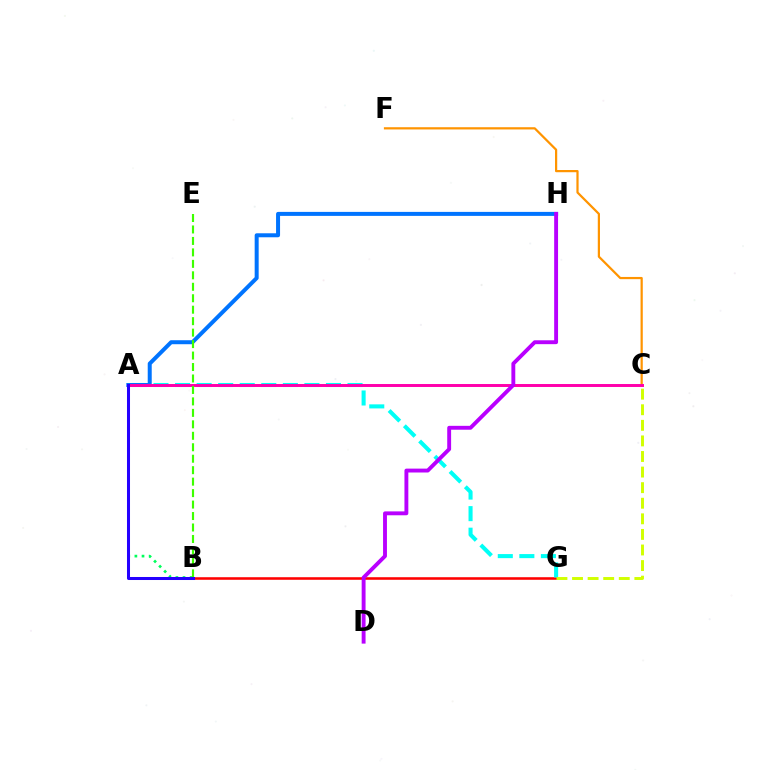{('B', 'G'): [{'color': '#ff0000', 'line_style': 'solid', 'thickness': 1.84}], ('A', 'B'): [{'color': '#00ff5c', 'line_style': 'dotted', 'thickness': 1.94}, {'color': '#2500ff', 'line_style': 'solid', 'thickness': 2.18}], ('A', 'G'): [{'color': '#00fff6', 'line_style': 'dashed', 'thickness': 2.93}], ('C', 'G'): [{'color': '#d1ff00', 'line_style': 'dashed', 'thickness': 2.12}], ('C', 'F'): [{'color': '#ff9400', 'line_style': 'solid', 'thickness': 1.6}], ('A', 'H'): [{'color': '#0074ff', 'line_style': 'solid', 'thickness': 2.88}], ('A', 'C'): [{'color': '#ff00ac', 'line_style': 'solid', 'thickness': 2.13}], ('B', 'E'): [{'color': '#3dff00', 'line_style': 'dashed', 'thickness': 1.56}], ('D', 'H'): [{'color': '#b900ff', 'line_style': 'solid', 'thickness': 2.8}]}